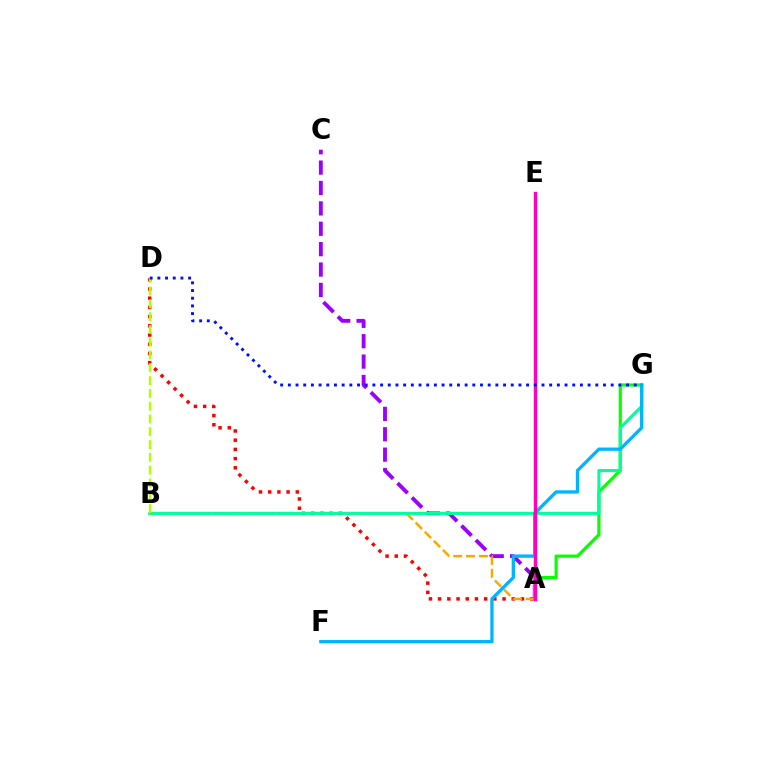{('A', 'C'): [{'color': '#9b00ff', 'line_style': 'dashed', 'thickness': 2.77}], ('A', 'D'): [{'color': '#ff0000', 'line_style': 'dotted', 'thickness': 2.5}], ('A', 'B'): [{'color': '#ffa500', 'line_style': 'dashed', 'thickness': 1.75}], ('A', 'G'): [{'color': '#08ff00', 'line_style': 'solid', 'thickness': 2.29}], ('B', 'G'): [{'color': '#00ff9d', 'line_style': 'solid', 'thickness': 2.24}], ('F', 'G'): [{'color': '#00b5ff', 'line_style': 'solid', 'thickness': 2.38}], ('B', 'D'): [{'color': '#b3ff00', 'line_style': 'dashed', 'thickness': 1.74}], ('A', 'E'): [{'color': '#ff00bd', 'line_style': 'solid', 'thickness': 2.47}], ('D', 'G'): [{'color': '#0010ff', 'line_style': 'dotted', 'thickness': 2.09}]}